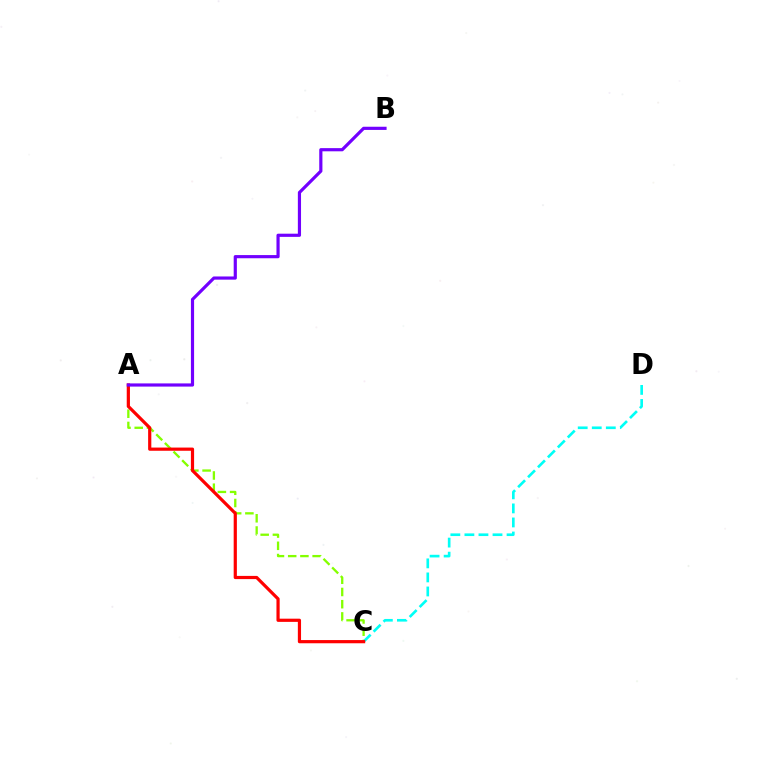{('A', 'C'): [{'color': '#84ff00', 'line_style': 'dashed', 'thickness': 1.66}, {'color': '#ff0000', 'line_style': 'solid', 'thickness': 2.3}], ('C', 'D'): [{'color': '#00fff6', 'line_style': 'dashed', 'thickness': 1.91}], ('A', 'B'): [{'color': '#7200ff', 'line_style': 'solid', 'thickness': 2.29}]}